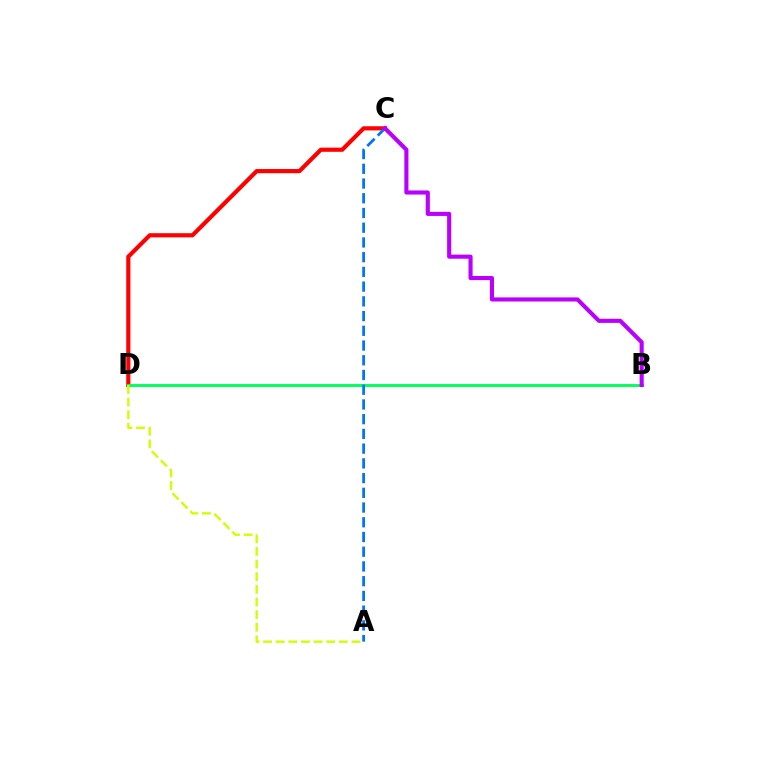{('C', 'D'): [{'color': '#ff0000', 'line_style': 'solid', 'thickness': 3.0}], ('B', 'D'): [{'color': '#00ff5c', 'line_style': 'solid', 'thickness': 2.08}], ('A', 'C'): [{'color': '#0074ff', 'line_style': 'dashed', 'thickness': 2.0}], ('A', 'D'): [{'color': '#d1ff00', 'line_style': 'dashed', 'thickness': 1.72}], ('B', 'C'): [{'color': '#b900ff', 'line_style': 'solid', 'thickness': 2.96}]}